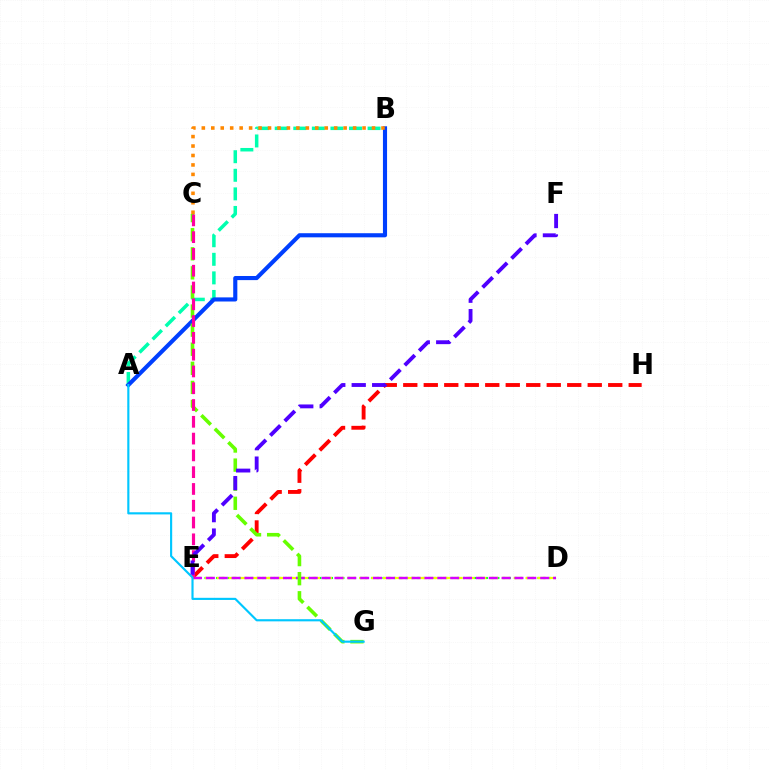{('D', 'E'): [{'color': '#00ff27', 'line_style': 'dotted', 'thickness': 1.56}, {'color': '#eeff00', 'line_style': 'dashed', 'thickness': 1.61}, {'color': '#d600ff', 'line_style': 'dashed', 'thickness': 1.75}], ('A', 'B'): [{'color': '#00ffaf', 'line_style': 'dashed', 'thickness': 2.52}, {'color': '#003fff', 'line_style': 'solid', 'thickness': 2.96}], ('E', 'H'): [{'color': '#ff0000', 'line_style': 'dashed', 'thickness': 2.78}], ('C', 'G'): [{'color': '#66ff00', 'line_style': 'dashed', 'thickness': 2.59}], ('C', 'E'): [{'color': '#ff00a0', 'line_style': 'dashed', 'thickness': 2.28}], ('A', 'G'): [{'color': '#00c7ff', 'line_style': 'solid', 'thickness': 1.54}], ('B', 'C'): [{'color': '#ff8800', 'line_style': 'dotted', 'thickness': 2.57}], ('E', 'F'): [{'color': '#4f00ff', 'line_style': 'dashed', 'thickness': 2.78}]}